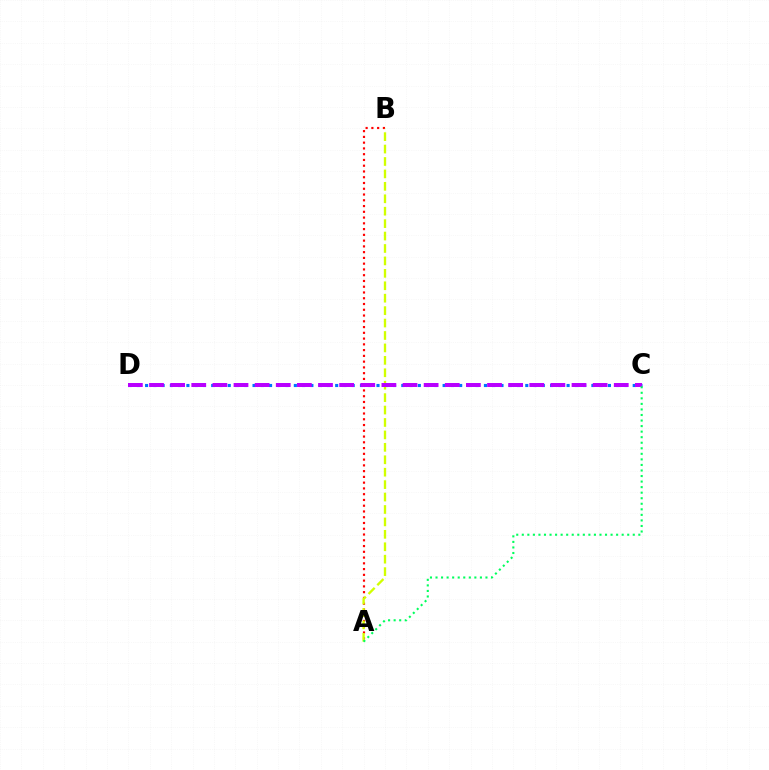{('C', 'D'): [{'color': '#0074ff', 'line_style': 'dotted', 'thickness': 2.25}, {'color': '#b900ff', 'line_style': 'dashed', 'thickness': 2.87}], ('A', 'B'): [{'color': '#ff0000', 'line_style': 'dotted', 'thickness': 1.57}, {'color': '#d1ff00', 'line_style': 'dashed', 'thickness': 1.69}], ('A', 'C'): [{'color': '#00ff5c', 'line_style': 'dotted', 'thickness': 1.51}]}